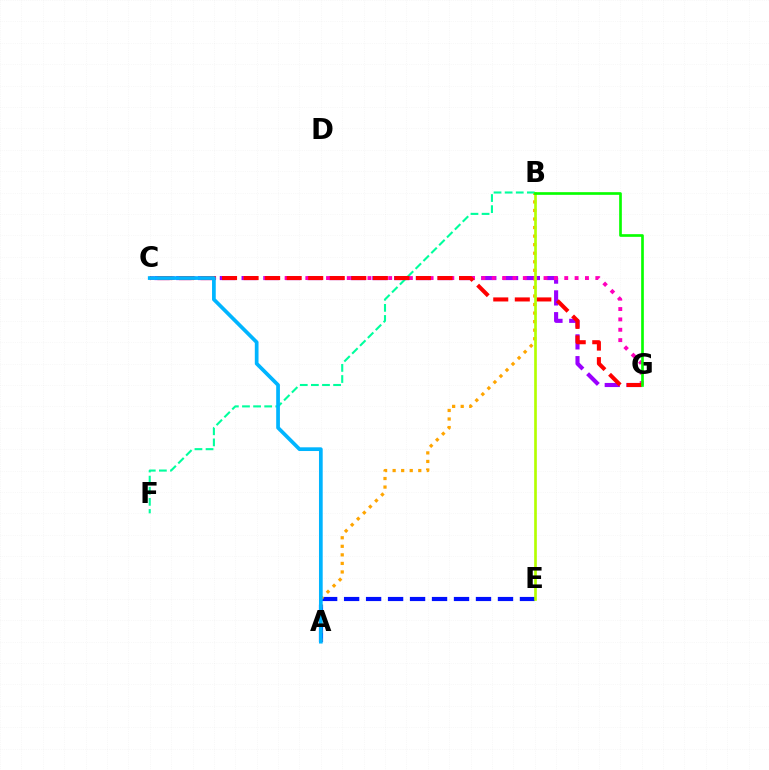{('A', 'E'): [{'color': '#0010ff', 'line_style': 'dashed', 'thickness': 2.99}], ('C', 'G'): [{'color': '#9b00ff', 'line_style': 'dashed', 'thickness': 2.96}, {'color': '#ff00bd', 'line_style': 'dotted', 'thickness': 2.81}, {'color': '#ff0000', 'line_style': 'dashed', 'thickness': 2.93}], ('A', 'B'): [{'color': '#ffa500', 'line_style': 'dotted', 'thickness': 2.32}], ('B', 'F'): [{'color': '#00ff9d', 'line_style': 'dashed', 'thickness': 1.51}], ('B', 'E'): [{'color': '#b3ff00', 'line_style': 'solid', 'thickness': 1.92}], ('B', 'G'): [{'color': '#08ff00', 'line_style': 'solid', 'thickness': 1.92}], ('A', 'C'): [{'color': '#00b5ff', 'line_style': 'solid', 'thickness': 2.67}]}